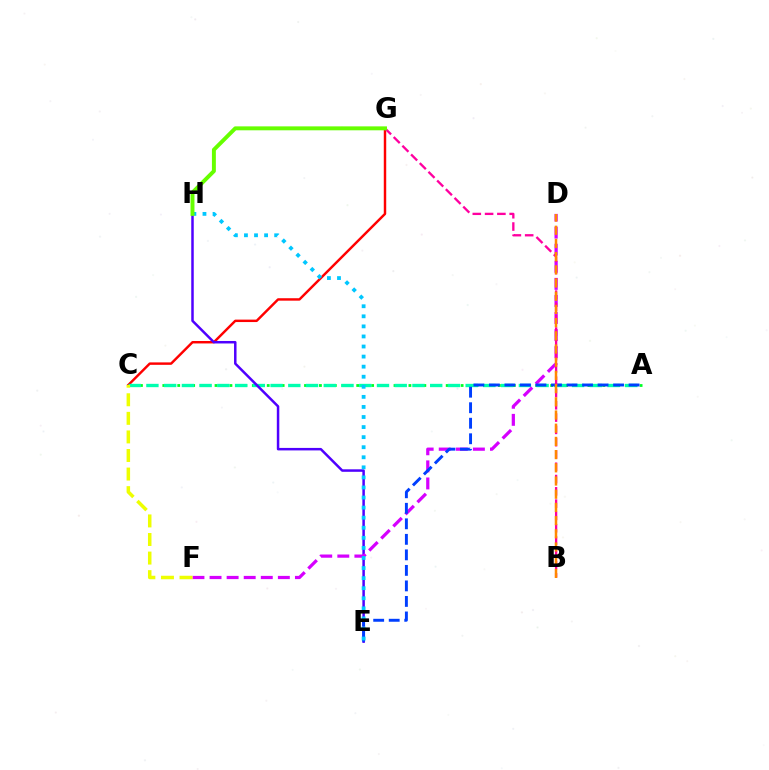{('C', 'G'): [{'color': '#ff0000', 'line_style': 'solid', 'thickness': 1.76}], ('A', 'C'): [{'color': '#00ff27', 'line_style': 'dotted', 'thickness': 2.03}, {'color': '#00ffaf', 'line_style': 'dashed', 'thickness': 2.41}], ('E', 'H'): [{'color': '#4f00ff', 'line_style': 'solid', 'thickness': 1.8}, {'color': '#00c7ff', 'line_style': 'dotted', 'thickness': 2.74}], ('D', 'F'): [{'color': '#d600ff', 'line_style': 'dashed', 'thickness': 2.32}], ('A', 'E'): [{'color': '#003fff', 'line_style': 'dashed', 'thickness': 2.11}], ('C', 'F'): [{'color': '#eeff00', 'line_style': 'dashed', 'thickness': 2.52}], ('B', 'G'): [{'color': '#ff00a0', 'line_style': 'dashed', 'thickness': 1.67}], ('B', 'D'): [{'color': '#ff8800', 'line_style': 'dashed', 'thickness': 1.79}], ('G', 'H'): [{'color': '#66ff00', 'line_style': 'solid', 'thickness': 2.83}]}